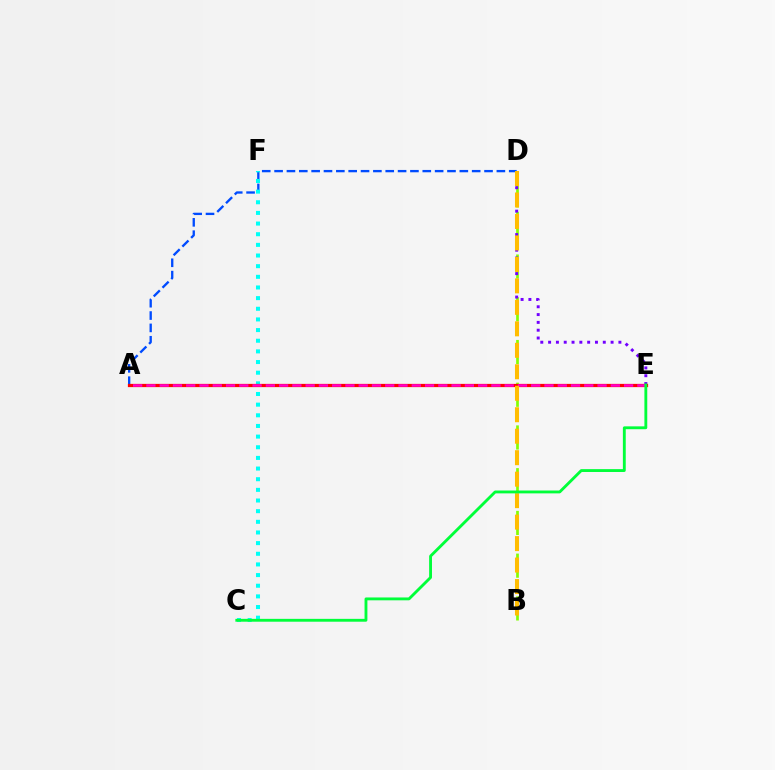{('A', 'D'): [{'color': '#004bff', 'line_style': 'dashed', 'thickness': 1.68}], ('B', 'D'): [{'color': '#84ff00', 'line_style': 'dashed', 'thickness': 1.93}, {'color': '#ffbd00', 'line_style': 'dashed', 'thickness': 2.92}], ('D', 'E'): [{'color': '#7200ff', 'line_style': 'dotted', 'thickness': 2.12}], ('C', 'F'): [{'color': '#00fff6', 'line_style': 'dotted', 'thickness': 2.89}], ('A', 'E'): [{'color': '#ff0000', 'line_style': 'solid', 'thickness': 2.34}, {'color': '#ff00cf', 'line_style': 'dashed', 'thickness': 1.8}], ('C', 'E'): [{'color': '#00ff39', 'line_style': 'solid', 'thickness': 2.06}]}